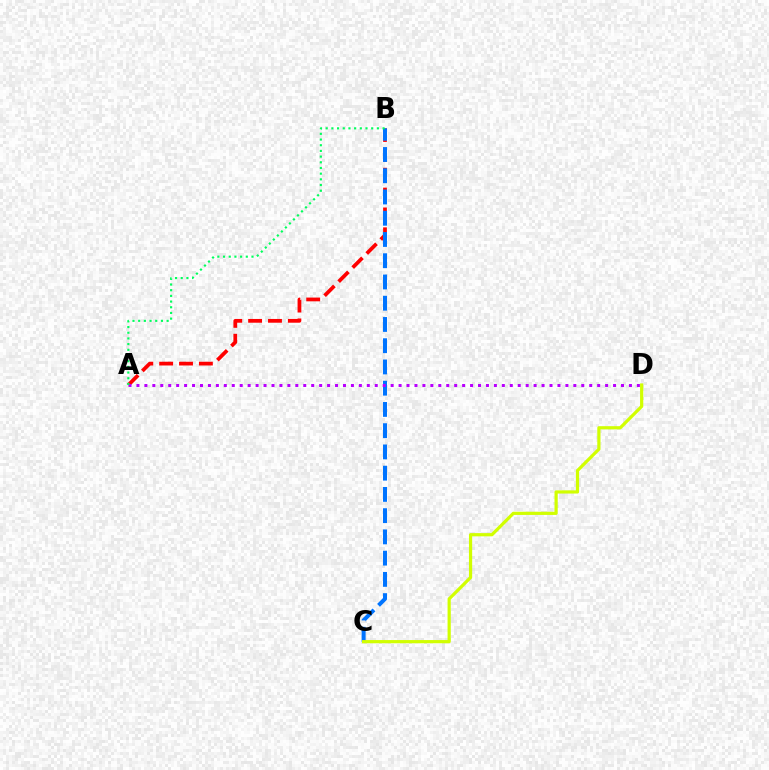{('A', 'B'): [{'color': '#ff0000', 'line_style': 'dashed', 'thickness': 2.7}, {'color': '#00ff5c', 'line_style': 'dotted', 'thickness': 1.55}], ('B', 'C'): [{'color': '#0074ff', 'line_style': 'dashed', 'thickness': 2.89}], ('C', 'D'): [{'color': '#d1ff00', 'line_style': 'solid', 'thickness': 2.31}], ('A', 'D'): [{'color': '#b900ff', 'line_style': 'dotted', 'thickness': 2.16}]}